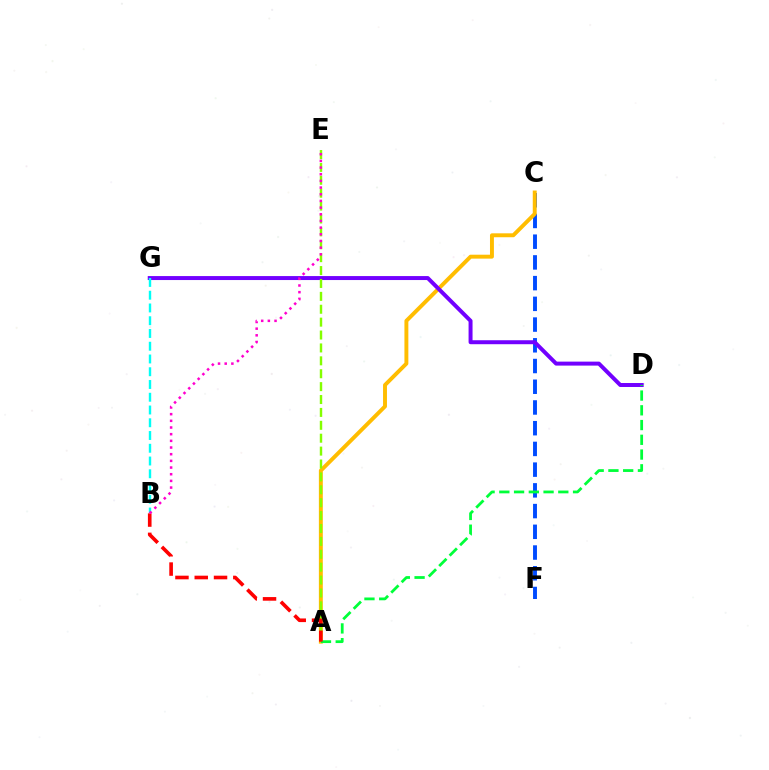{('C', 'F'): [{'color': '#004bff', 'line_style': 'dashed', 'thickness': 2.82}], ('A', 'C'): [{'color': '#ffbd00', 'line_style': 'solid', 'thickness': 2.82}], ('D', 'G'): [{'color': '#7200ff', 'line_style': 'solid', 'thickness': 2.86}], ('A', 'E'): [{'color': '#84ff00', 'line_style': 'dashed', 'thickness': 1.75}], ('A', 'D'): [{'color': '#00ff39', 'line_style': 'dashed', 'thickness': 2.0}], ('A', 'B'): [{'color': '#ff0000', 'line_style': 'dashed', 'thickness': 2.62}], ('B', 'G'): [{'color': '#00fff6', 'line_style': 'dashed', 'thickness': 1.73}], ('B', 'E'): [{'color': '#ff00cf', 'line_style': 'dotted', 'thickness': 1.81}]}